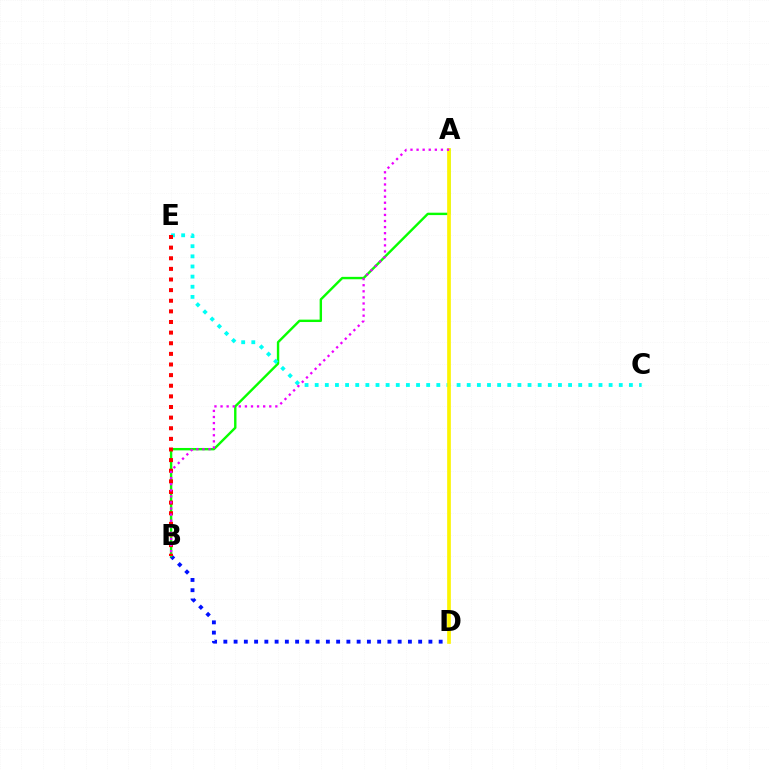{('B', 'D'): [{'color': '#0010ff', 'line_style': 'dotted', 'thickness': 2.79}], ('A', 'B'): [{'color': '#08ff00', 'line_style': 'solid', 'thickness': 1.73}, {'color': '#ee00ff', 'line_style': 'dotted', 'thickness': 1.65}], ('C', 'E'): [{'color': '#00fff6', 'line_style': 'dotted', 'thickness': 2.75}], ('A', 'D'): [{'color': '#fcf500', 'line_style': 'solid', 'thickness': 2.65}], ('B', 'E'): [{'color': '#ff0000', 'line_style': 'dotted', 'thickness': 2.89}]}